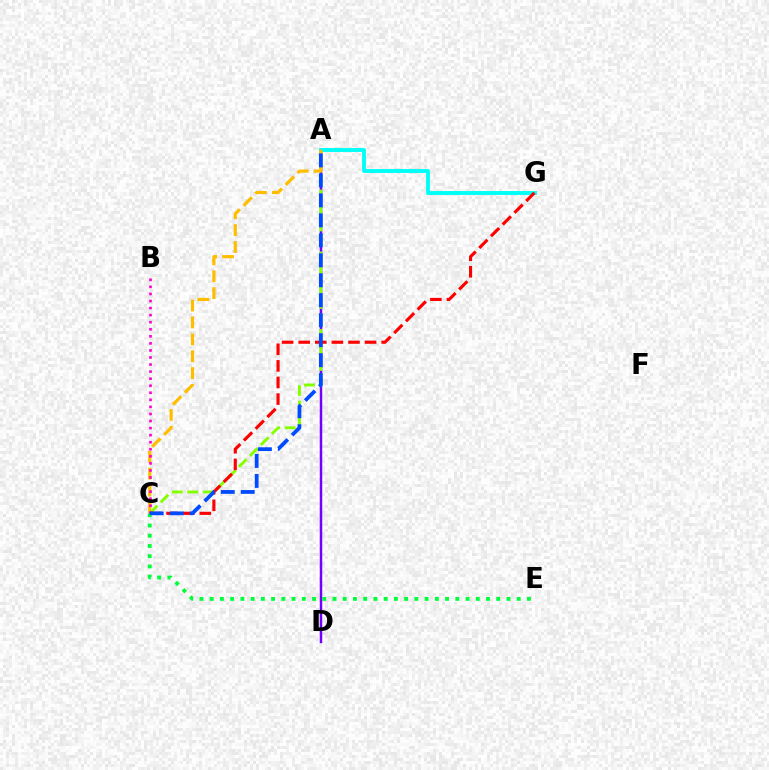{('A', 'D'): [{'color': '#7200ff', 'line_style': 'solid', 'thickness': 1.78}], ('A', 'C'): [{'color': '#84ff00', 'line_style': 'dashed', 'thickness': 2.11}, {'color': '#ffbd00', 'line_style': 'dashed', 'thickness': 2.29}, {'color': '#004bff', 'line_style': 'dashed', 'thickness': 2.71}], ('A', 'G'): [{'color': '#00fff6', 'line_style': 'solid', 'thickness': 2.81}], ('C', 'G'): [{'color': '#ff0000', 'line_style': 'dashed', 'thickness': 2.26}], ('C', 'E'): [{'color': '#00ff39', 'line_style': 'dotted', 'thickness': 2.78}], ('B', 'C'): [{'color': '#ff00cf', 'line_style': 'dotted', 'thickness': 1.92}]}